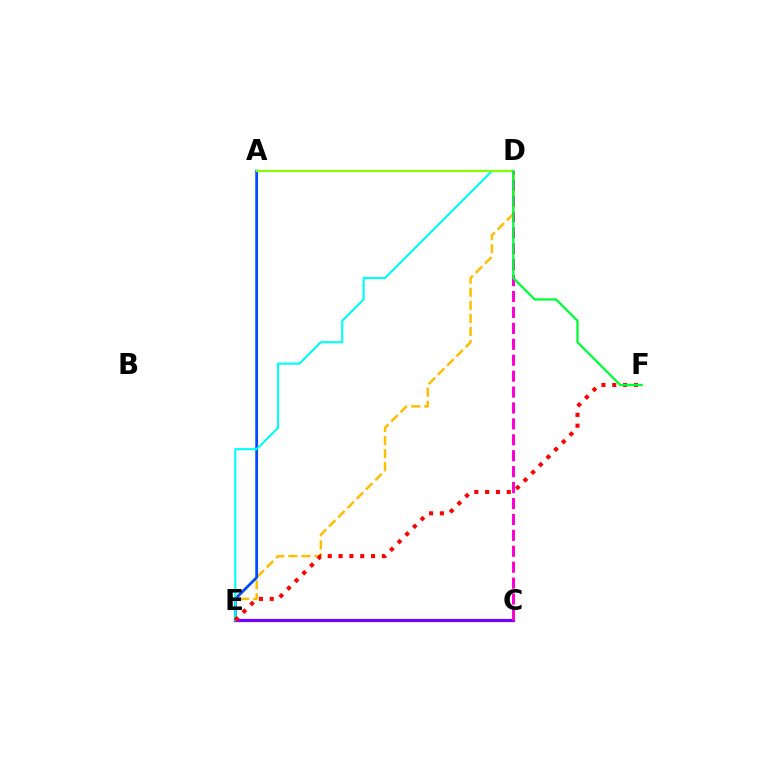{('C', 'E'): [{'color': '#7200ff', 'line_style': 'solid', 'thickness': 2.33}], ('D', 'E'): [{'color': '#ffbd00', 'line_style': 'dashed', 'thickness': 1.78}, {'color': '#00fff6', 'line_style': 'solid', 'thickness': 1.52}], ('A', 'E'): [{'color': '#004bff', 'line_style': 'solid', 'thickness': 2.01}], ('A', 'D'): [{'color': '#84ff00', 'line_style': 'solid', 'thickness': 1.56}], ('E', 'F'): [{'color': '#ff0000', 'line_style': 'dotted', 'thickness': 2.94}], ('C', 'D'): [{'color': '#ff00cf', 'line_style': 'dashed', 'thickness': 2.16}], ('D', 'F'): [{'color': '#00ff39', 'line_style': 'solid', 'thickness': 1.64}]}